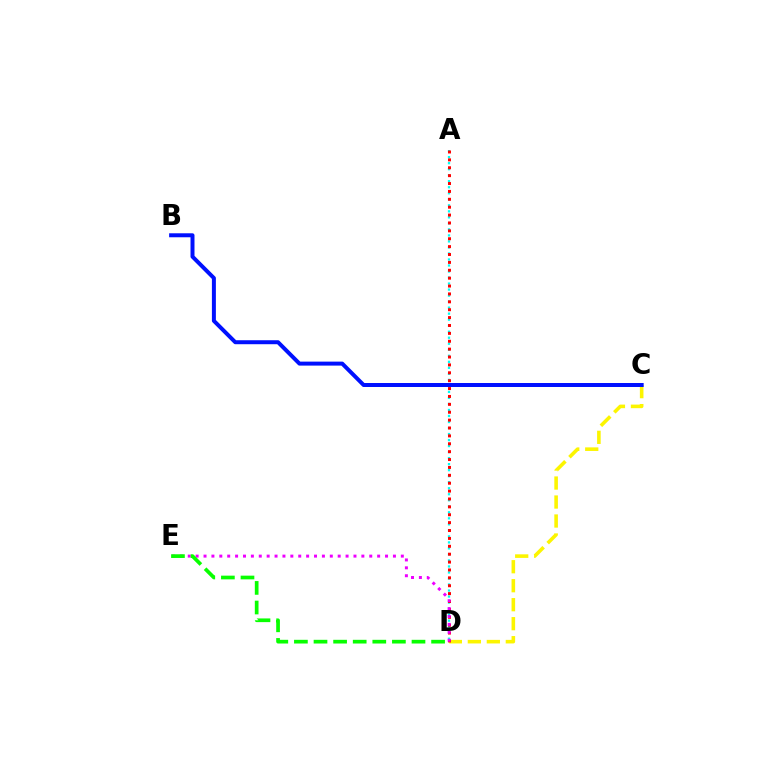{('A', 'D'): [{'color': '#00fff6', 'line_style': 'dotted', 'thickness': 1.64}, {'color': '#ff0000', 'line_style': 'dotted', 'thickness': 2.14}], ('C', 'D'): [{'color': '#fcf500', 'line_style': 'dashed', 'thickness': 2.58}], ('B', 'C'): [{'color': '#0010ff', 'line_style': 'solid', 'thickness': 2.87}], ('D', 'E'): [{'color': '#ee00ff', 'line_style': 'dotted', 'thickness': 2.14}, {'color': '#08ff00', 'line_style': 'dashed', 'thickness': 2.66}]}